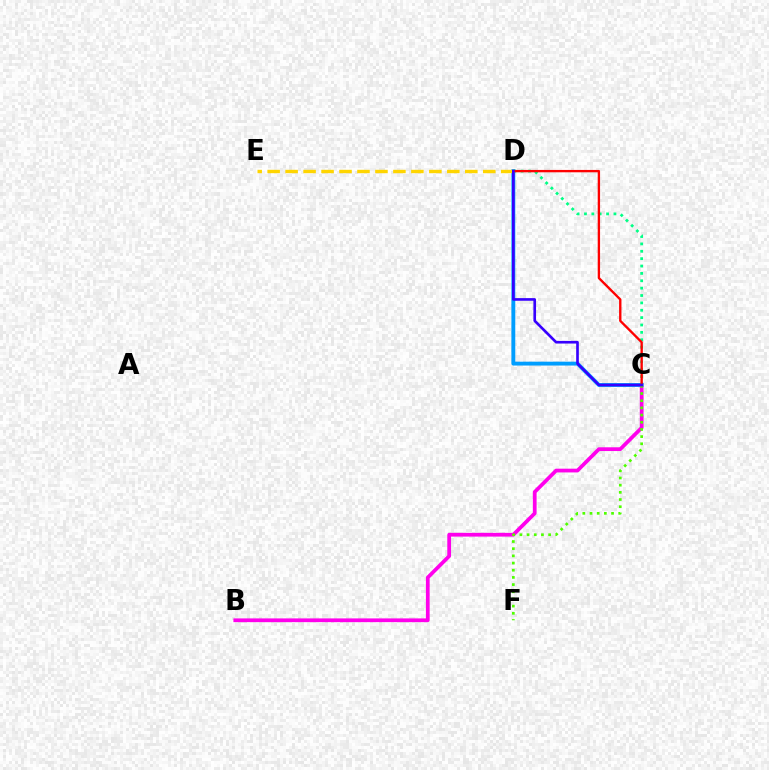{('B', 'C'): [{'color': '#ff00ed', 'line_style': 'solid', 'thickness': 2.7}], ('C', 'D'): [{'color': '#009eff', 'line_style': 'solid', 'thickness': 2.79}, {'color': '#00ff86', 'line_style': 'dotted', 'thickness': 2.0}, {'color': '#ff0000', 'line_style': 'solid', 'thickness': 1.7}, {'color': '#3700ff', 'line_style': 'solid', 'thickness': 1.91}], ('C', 'F'): [{'color': '#4fff00', 'line_style': 'dotted', 'thickness': 1.95}], ('D', 'E'): [{'color': '#ffd500', 'line_style': 'dashed', 'thickness': 2.44}]}